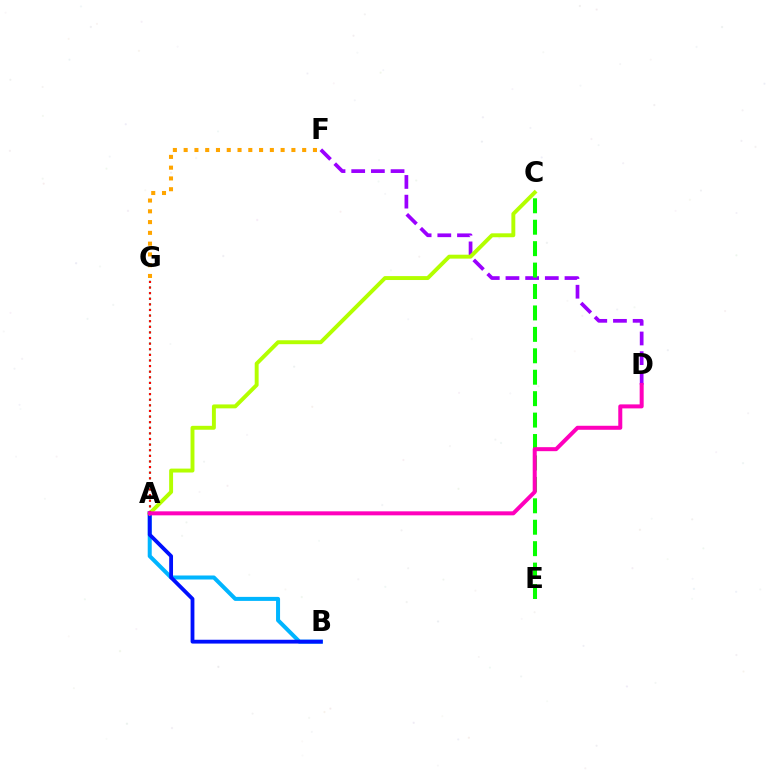{('A', 'B'): [{'color': '#00b5ff', 'line_style': 'solid', 'thickness': 2.89}, {'color': '#0010ff', 'line_style': 'solid', 'thickness': 2.75}], ('D', 'F'): [{'color': '#9b00ff', 'line_style': 'dashed', 'thickness': 2.67}], ('C', 'E'): [{'color': '#08ff00', 'line_style': 'dashed', 'thickness': 2.91}], ('A', 'G'): [{'color': '#00ff9d', 'line_style': 'dotted', 'thickness': 1.53}, {'color': '#ff0000', 'line_style': 'dotted', 'thickness': 1.52}], ('F', 'G'): [{'color': '#ffa500', 'line_style': 'dotted', 'thickness': 2.93}], ('A', 'C'): [{'color': '#b3ff00', 'line_style': 'solid', 'thickness': 2.82}], ('A', 'D'): [{'color': '#ff00bd', 'line_style': 'solid', 'thickness': 2.88}]}